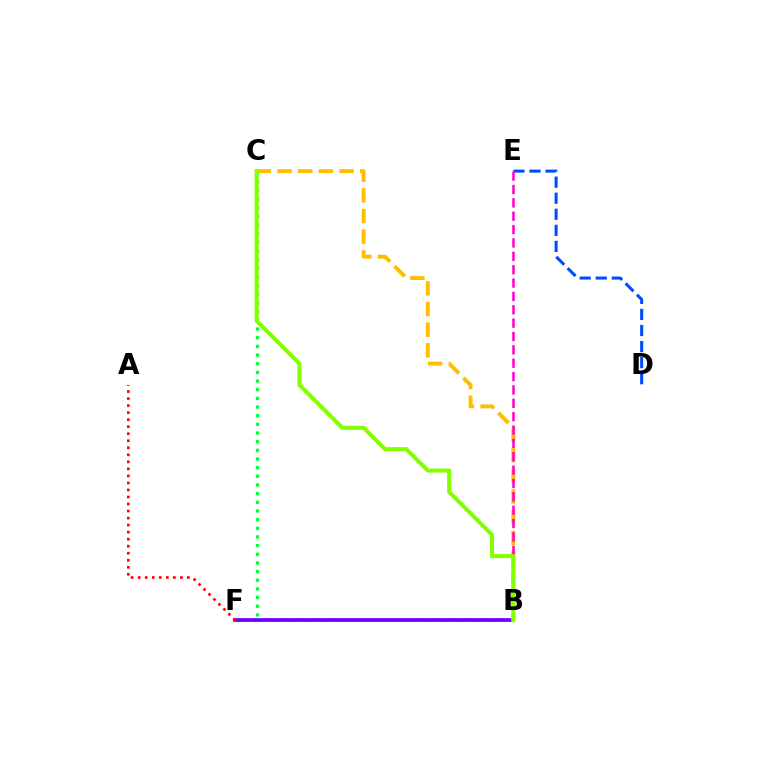{('D', 'E'): [{'color': '#004bff', 'line_style': 'dashed', 'thickness': 2.18}], ('C', 'F'): [{'color': '#00ff39', 'line_style': 'dotted', 'thickness': 2.35}], ('B', 'F'): [{'color': '#00fff6', 'line_style': 'dashed', 'thickness': 2.11}, {'color': '#7200ff', 'line_style': 'solid', 'thickness': 2.69}], ('B', 'C'): [{'color': '#ffbd00', 'line_style': 'dashed', 'thickness': 2.81}, {'color': '#84ff00', 'line_style': 'solid', 'thickness': 2.92}], ('B', 'E'): [{'color': '#ff00cf', 'line_style': 'dashed', 'thickness': 1.82}], ('A', 'F'): [{'color': '#ff0000', 'line_style': 'dotted', 'thickness': 1.91}]}